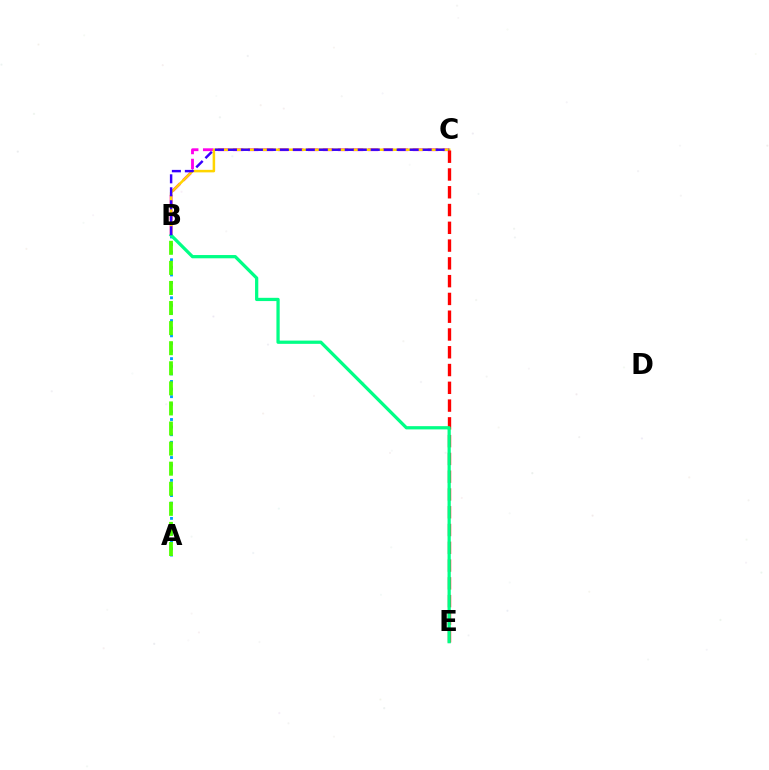{('B', 'C'): [{'color': '#ff00ed', 'line_style': 'dashed', 'thickness': 2.04}, {'color': '#ffd500', 'line_style': 'solid', 'thickness': 1.82}, {'color': '#3700ff', 'line_style': 'dashed', 'thickness': 1.76}], ('A', 'B'): [{'color': '#009eff', 'line_style': 'dotted', 'thickness': 2.07}, {'color': '#4fff00', 'line_style': 'dashed', 'thickness': 2.73}], ('C', 'E'): [{'color': '#ff0000', 'line_style': 'dashed', 'thickness': 2.42}], ('B', 'E'): [{'color': '#00ff86', 'line_style': 'solid', 'thickness': 2.34}]}